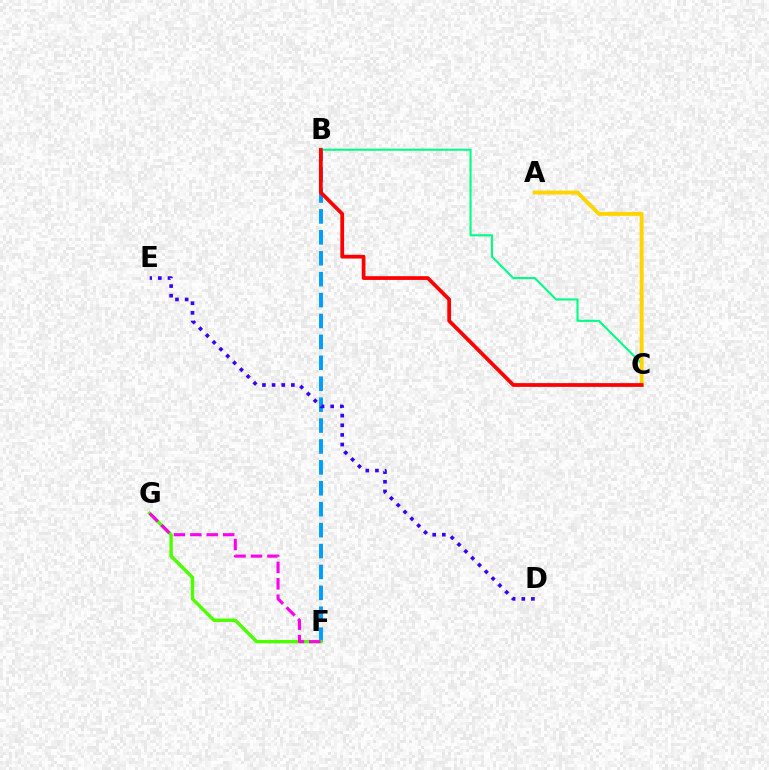{('B', 'F'): [{'color': '#009eff', 'line_style': 'dashed', 'thickness': 2.84}], ('F', 'G'): [{'color': '#4fff00', 'line_style': 'solid', 'thickness': 2.47}, {'color': '#ff00ed', 'line_style': 'dashed', 'thickness': 2.23}], ('D', 'E'): [{'color': '#3700ff', 'line_style': 'dotted', 'thickness': 2.62}], ('B', 'C'): [{'color': '#00ff86', 'line_style': 'solid', 'thickness': 1.51}, {'color': '#ff0000', 'line_style': 'solid', 'thickness': 2.7}], ('A', 'C'): [{'color': '#ffd500', 'line_style': 'solid', 'thickness': 2.83}]}